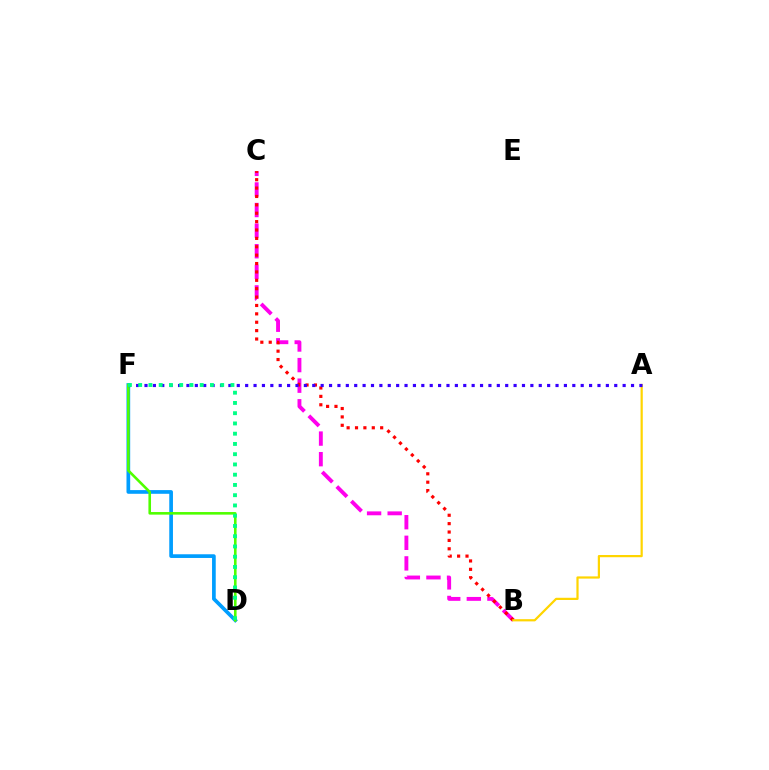{('B', 'C'): [{'color': '#ff00ed', 'line_style': 'dashed', 'thickness': 2.8}, {'color': '#ff0000', 'line_style': 'dotted', 'thickness': 2.28}], ('D', 'F'): [{'color': '#009eff', 'line_style': 'solid', 'thickness': 2.66}, {'color': '#4fff00', 'line_style': 'solid', 'thickness': 1.87}, {'color': '#00ff86', 'line_style': 'dotted', 'thickness': 2.79}], ('A', 'B'): [{'color': '#ffd500', 'line_style': 'solid', 'thickness': 1.6}], ('A', 'F'): [{'color': '#3700ff', 'line_style': 'dotted', 'thickness': 2.28}]}